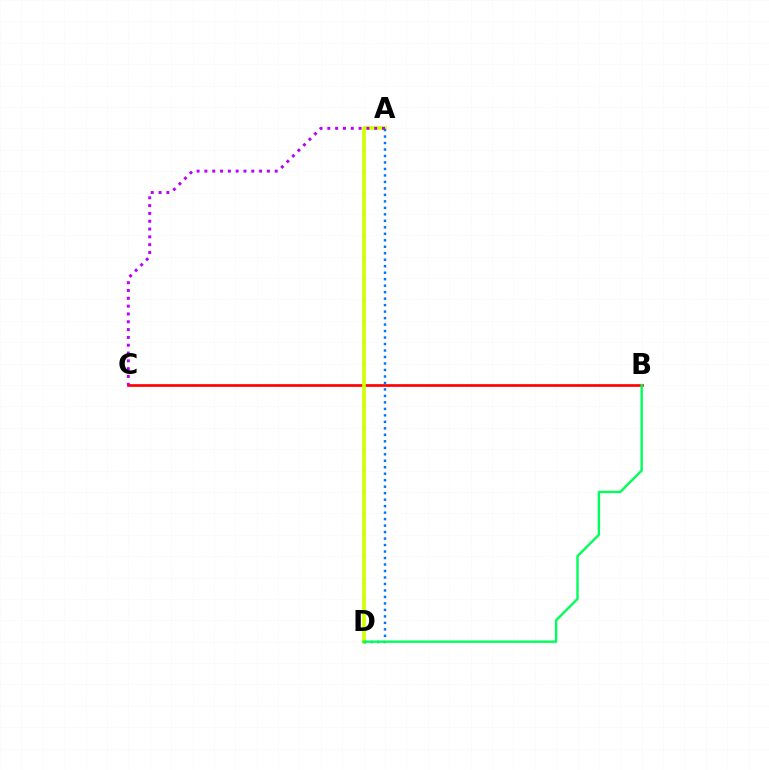{('B', 'C'): [{'color': '#ff0000', 'line_style': 'solid', 'thickness': 1.94}], ('A', 'D'): [{'color': '#d1ff00', 'line_style': 'solid', 'thickness': 2.64}, {'color': '#0074ff', 'line_style': 'dotted', 'thickness': 1.76}], ('B', 'D'): [{'color': '#00ff5c', 'line_style': 'solid', 'thickness': 1.73}], ('A', 'C'): [{'color': '#b900ff', 'line_style': 'dotted', 'thickness': 2.12}]}